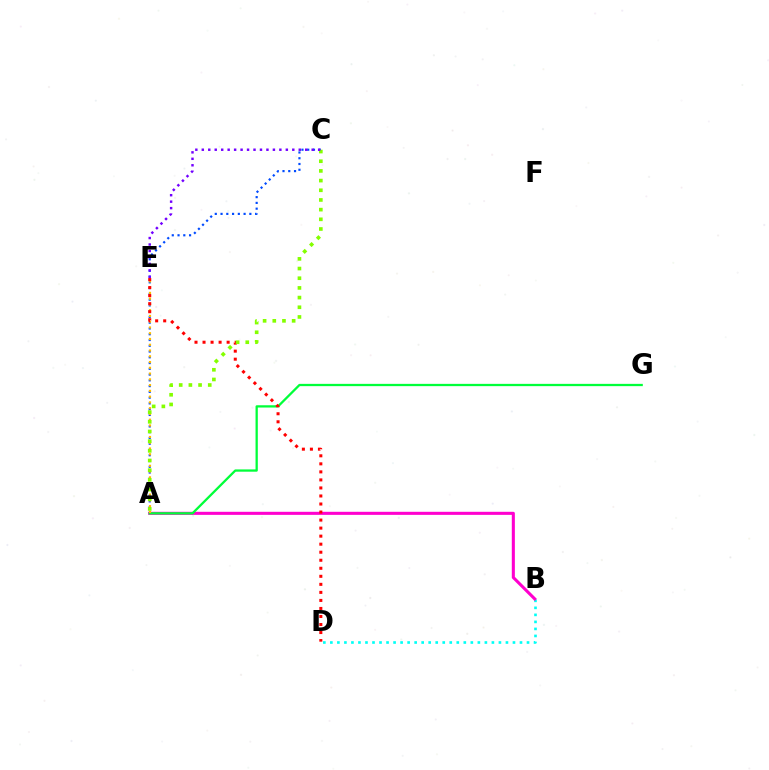{('A', 'C'): [{'color': '#004bff', 'line_style': 'dotted', 'thickness': 1.57}, {'color': '#84ff00', 'line_style': 'dotted', 'thickness': 2.63}], ('B', 'D'): [{'color': '#00fff6', 'line_style': 'dotted', 'thickness': 1.91}], ('A', 'B'): [{'color': '#ff00cf', 'line_style': 'solid', 'thickness': 2.21}], ('A', 'G'): [{'color': '#00ff39', 'line_style': 'solid', 'thickness': 1.64}], ('A', 'E'): [{'color': '#ffbd00', 'line_style': 'dotted', 'thickness': 1.57}], ('D', 'E'): [{'color': '#ff0000', 'line_style': 'dotted', 'thickness': 2.18}], ('C', 'E'): [{'color': '#7200ff', 'line_style': 'dotted', 'thickness': 1.76}]}